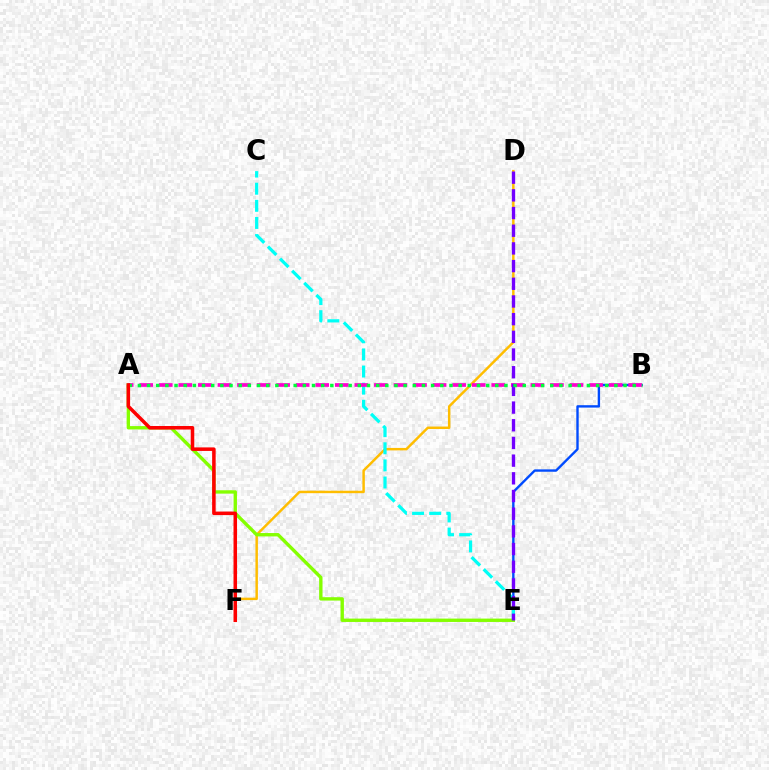{('D', 'F'): [{'color': '#ffbd00', 'line_style': 'solid', 'thickness': 1.78}], ('B', 'E'): [{'color': '#004bff', 'line_style': 'solid', 'thickness': 1.72}], ('C', 'E'): [{'color': '#00fff6', 'line_style': 'dashed', 'thickness': 2.33}], ('A', 'E'): [{'color': '#84ff00', 'line_style': 'solid', 'thickness': 2.43}], ('A', 'B'): [{'color': '#ff00cf', 'line_style': 'dashed', 'thickness': 2.66}, {'color': '#00ff39', 'line_style': 'dotted', 'thickness': 2.49}], ('D', 'E'): [{'color': '#7200ff', 'line_style': 'dashed', 'thickness': 2.4}], ('A', 'F'): [{'color': '#ff0000', 'line_style': 'solid', 'thickness': 2.54}]}